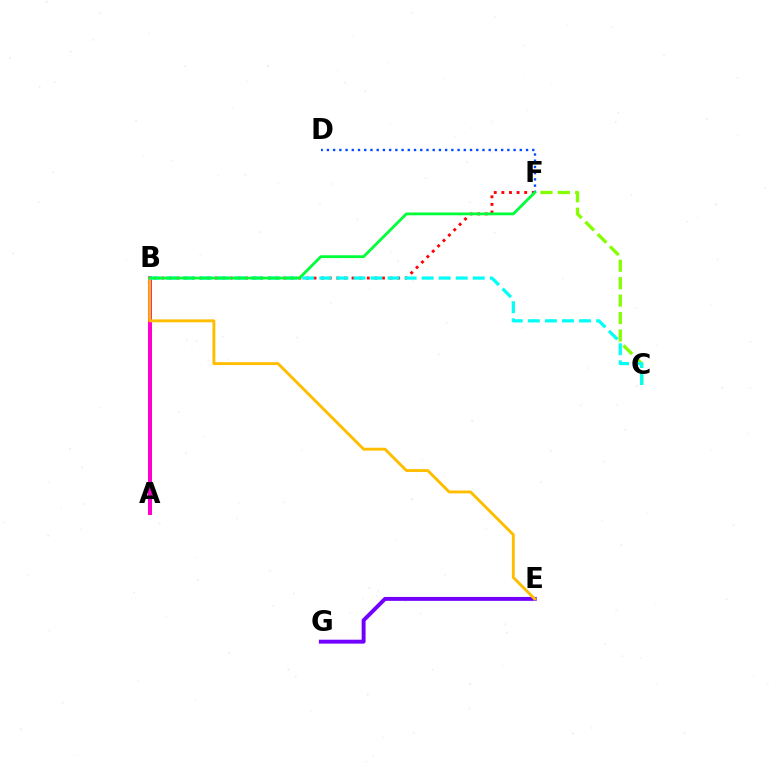{('B', 'F'): [{'color': '#ff0000', 'line_style': 'dotted', 'thickness': 2.07}, {'color': '#00ff39', 'line_style': 'solid', 'thickness': 2.0}], ('D', 'F'): [{'color': '#004bff', 'line_style': 'dotted', 'thickness': 1.69}], ('E', 'G'): [{'color': '#7200ff', 'line_style': 'solid', 'thickness': 2.83}], ('A', 'B'): [{'color': '#ff00cf', 'line_style': 'solid', 'thickness': 2.89}], ('C', 'F'): [{'color': '#84ff00', 'line_style': 'dashed', 'thickness': 2.37}], ('B', 'E'): [{'color': '#ffbd00', 'line_style': 'solid', 'thickness': 2.09}], ('B', 'C'): [{'color': '#00fff6', 'line_style': 'dashed', 'thickness': 2.32}]}